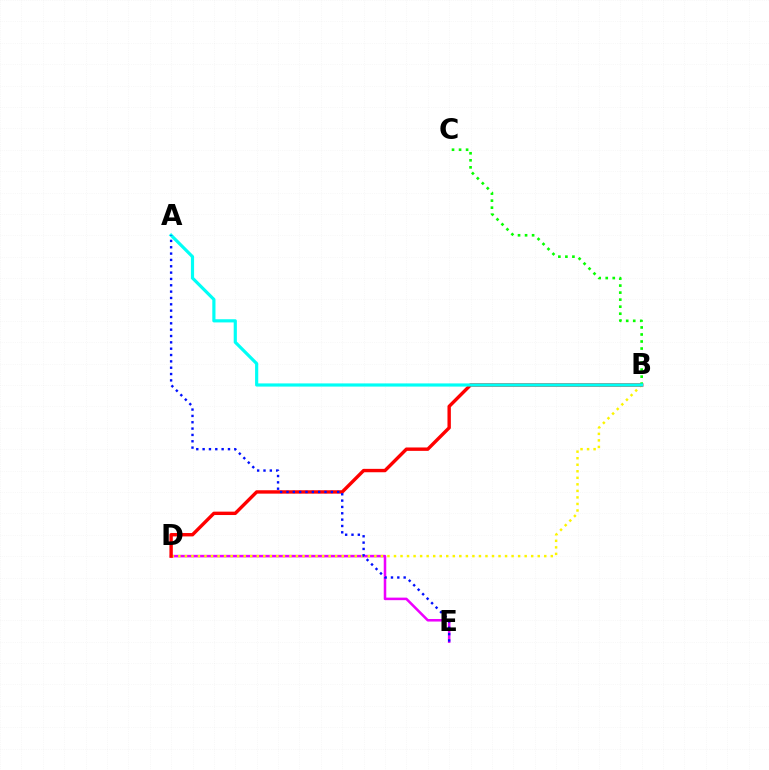{('D', 'E'): [{'color': '#ee00ff', 'line_style': 'solid', 'thickness': 1.83}], ('B', 'D'): [{'color': '#fcf500', 'line_style': 'dotted', 'thickness': 1.78}, {'color': '#ff0000', 'line_style': 'solid', 'thickness': 2.44}], ('B', 'C'): [{'color': '#08ff00', 'line_style': 'dotted', 'thickness': 1.91}], ('A', 'B'): [{'color': '#00fff6', 'line_style': 'solid', 'thickness': 2.29}], ('A', 'E'): [{'color': '#0010ff', 'line_style': 'dotted', 'thickness': 1.72}]}